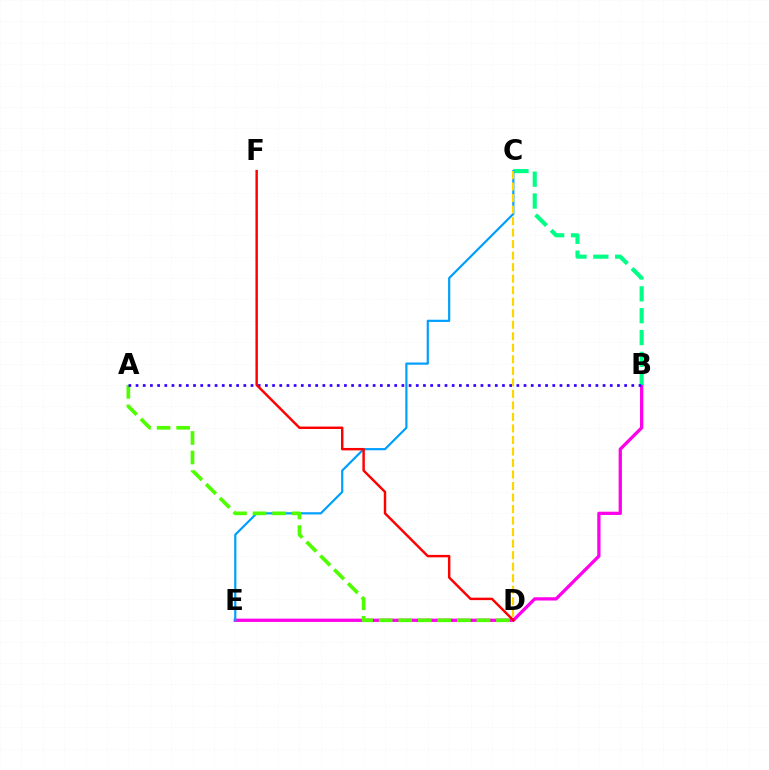{('B', 'E'): [{'color': '#ff00ed', 'line_style': 'solid', 'thickness': 2.36}], ('B', 'C'): [{'color': '#00ff86', 'line_style': 'dashed', 'thickness': 2.97}], ('C', 'E'): [{'color': '#009eff', 'line_style': 'solid', 'thickness': 1.58}], ('C', 'D'): [{'color': '#ffd500', 'line_style': 'dashed', 'thickness': 1.56}], ('A', 'D'): [{'color': '#4fff00', 'line_style': 'dashed', 'thickness': 2.66}], ('A', 'B'): [{'color': '#3700ff', 'line_style': 'dotted', 'thickness': 1.95}], ('D', 'F'): [{'color': '#ff0000', 'line_style': 'solid', 'thickness': 1.76}]}